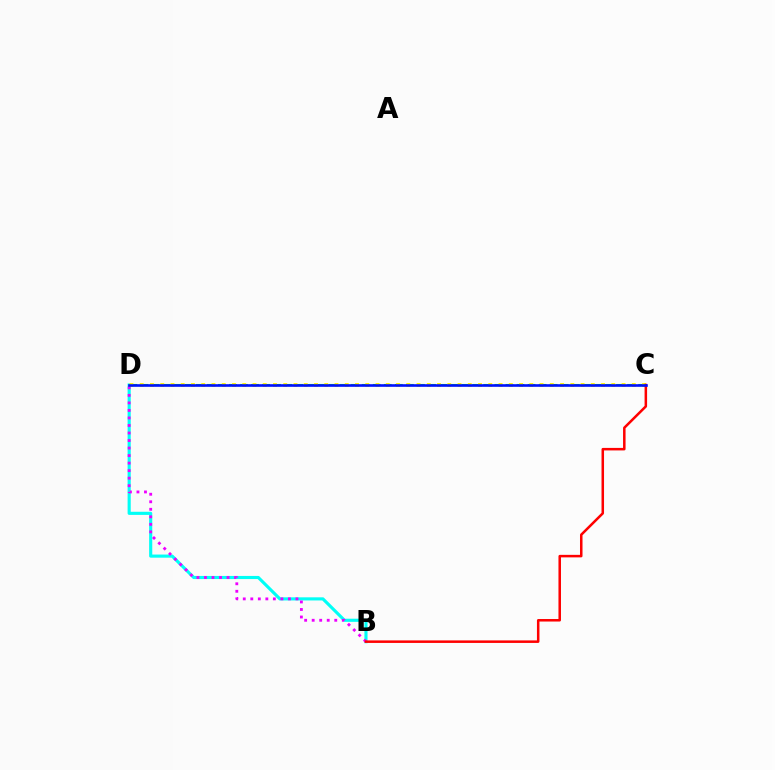{('B', 'D'): [{'color': '#00fff6', 'line_style': 'solid', 'thickness': 2.25}, {'color': '#ee00ff', 'line_style': 'dotted', 'thickness': 2.04}], ('C', 'D'): [{'color': '#08ff00', 'line_style': 'dashed', 'thickness': 1.5}, {'color': '#fcf500', 'line_style': 'dotted', 'thickness': 2.79}, {'color': '#0010ff', 'line_style': 'solid', 'thickness': 1.89}], ('B', 'C'): [{'color': '#ff0000', 'line_style': 'solid', 'thickness': 1.81}]}